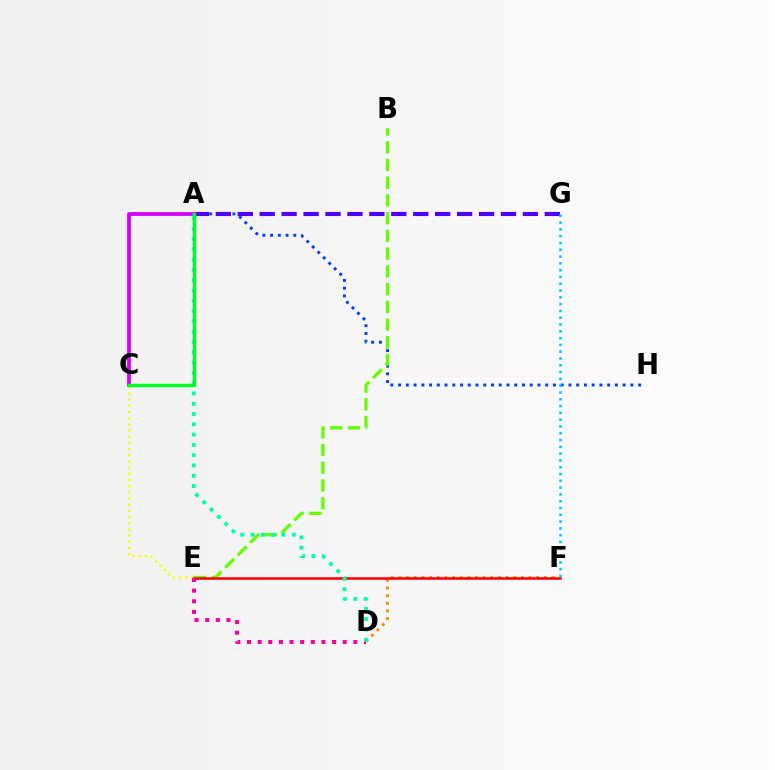{('A', 'H'): [{'color': '#003fff', 'line_style': 'dotted', 'thickness': 2.1}], ('C', 'E'): [{'color': '#eeff00', 'line_style': 'dotted', 'thickness': 1.68}], ('B', 'E'): [{'color': '#66ff00', 'line_style': 'dashed', 'thickness': 2.41}], ('D', 'F'): [{'color': '#ff8800', 'line_style': 'dotted', 'thickness': 2.08}], ('A', 'G'): [{'color': '#4f00ff', 'line_style': 'dashed', 'thickness': 2.98}], ('E', 'F'): [{'color': '#ff0000', 'line_style': 'solid', 'thickness': 1.84}], ('F', 'G'): [{'color': '#00c7ff', 'line_style': 'dotted', 'thickness': 1.85}], ('D', 'E'): [{'color': '#ff00a0', 'line_style': 'dotted', 'thickness': 2.89}], ('A', 'D'): [{'color': '#00ffaf', 'line_style': 'dotted', 'thickness': 2.8}], ('A', 'C'): [{'color': '#d600ff', 'line_style': 'solid', 'thickness': 2.73}, {'color': '#00ff27', 'line_style': 'solid', 'thickness': 2.48}]}